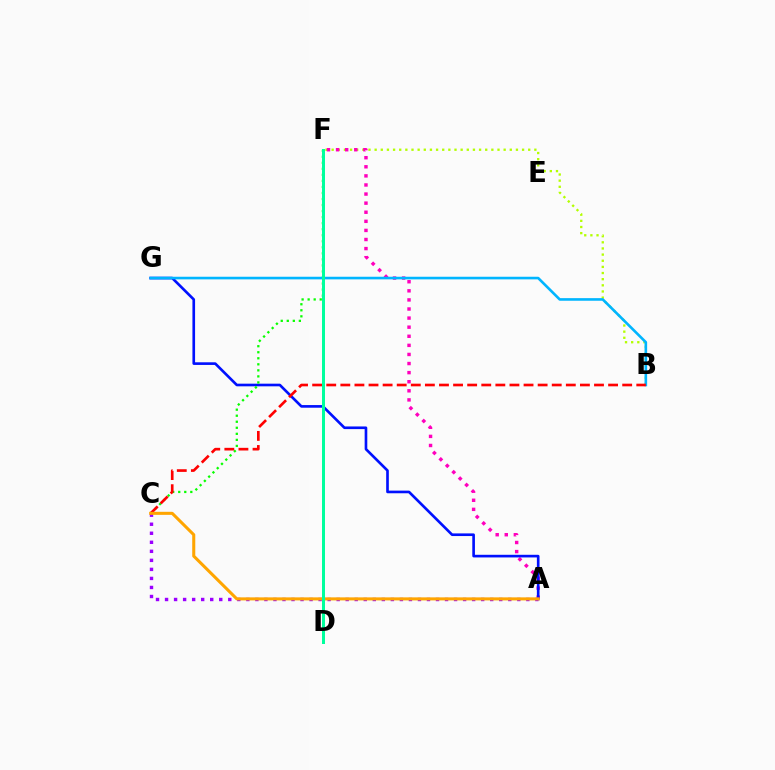{('B', 'F'): [{'color': '#b3ff00', 'line_style': 'dotted', 'thickness': 1.67}], ('A', 'F'): [{'color': '#ff00bd', 'line_style': 'dotted', 'thickness': 2.47}], ('A', 'G'): [{'color': '#0010ff', 'line_style': 'solid', 'thickness': 1.91}], ('C', 'F'): [{'color': '#08ff00', 'line_style': 'dotted', 'thickness': 1.64}], ('B', 'G'): [{'color': '#00b5ff', 'line_style': 'solid', 'thickness': 1.89}], ('B', 'C'): [{'color': '#ff0000', 'line_style': 'dashed', 'thickness': 1.91}], ('A', 'C'): [{'color': '#9b00ff', 'line_style': 'dotted', 'thickness': 2.45}, {'color': '#ffa500', 'line_style': 'solid', 'thickness': 2.2}], ('D', 'F'): [{'color': '#00ff9d', 'line_style': 'solid', 'thickness': 2.15}]}